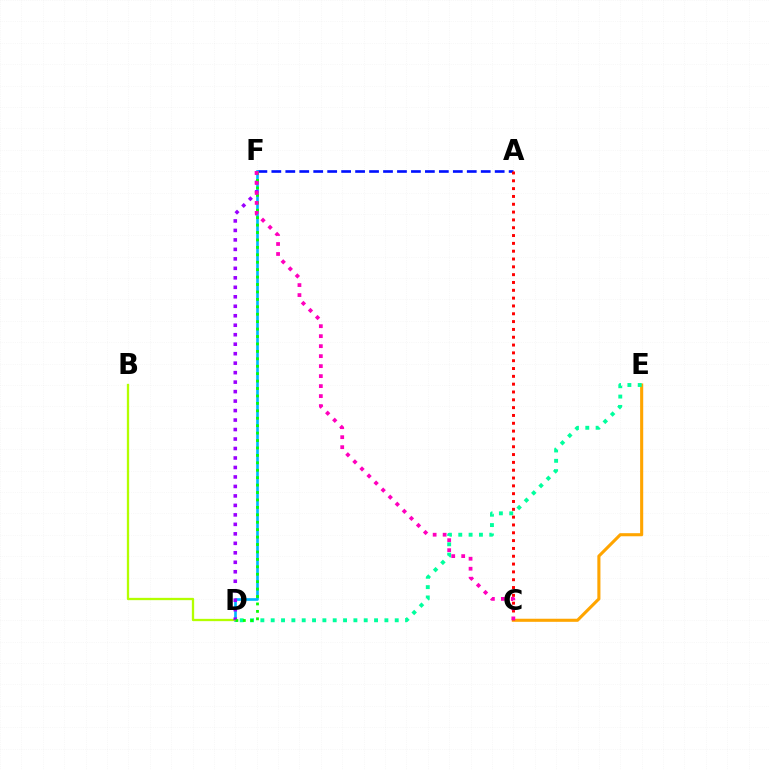{('A', 'F'): [{'color': '#0010ff', 'line_style': 'dashed', 'thickness': 1.9}], ('C', 'E'): [{'color': '#ffa500', 'line_style': 'solid', 'thickness': 2.22}], ('D', 'E'): [{'color': '#00ff9d', 'line_style': 'dotted', 'thickness': 2.81}], ('D', 'F'): [{'color': '#00b5ff', 'line_style': 'solid', 'thickness': 1.92}, {'color': '#9b00ff', 'line_style': 'dotted', 'thickness': 2.58}, {'color': '#08ff00', 'line_style': 'dotted', 'thickness': 2.02}], ('B', 'D'): [{'color': '#b3ff00', 'line_style': 'solid', 'thickness': 1.66}], ('A', 'C'): [{'color': '#ff0000', 'line_style': 'dotted', 'thickness': 2.13}], ('C', 'F'): [{'color': '#ff00bd', 'line_style': 'dotted', 'thickness': 2.71}]}